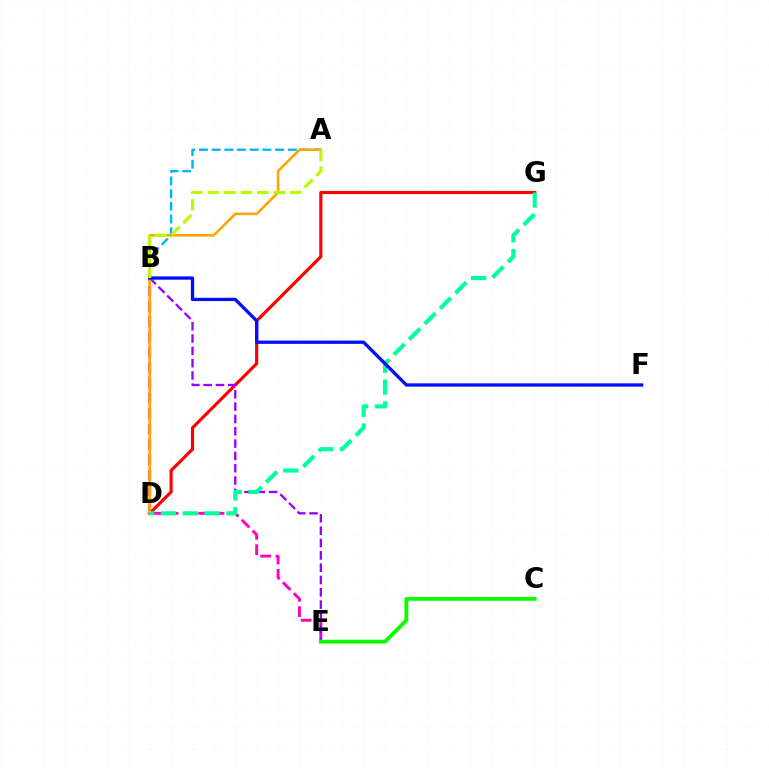{('A', 'B'): [{'color': '#00b5ff', 'line_style': 'dashed', 'thickness': 1.73}, {'color': '#b3ff00', 'line_style': 'dashed', 'thickness': 2.24}], ('D', 'G'): [{'color': '#ff0000', 'line_style': 'solid', 'thickness': 2.28}, {'color': '#00ff9d', 'line_style': 'dashed', 'thickness': 2.96}], ('B', 'E'): [{'color': '#ff00bd', 'line_style': 'dashed', 'thickness': 2.09}, {'color': '#9b00ff', 'line_style': 'dashed', 'thickness': 1.67}], ('A', 'D'): [{'color': '#ffa500', 'line_style': 'solid', 'thickness': 1.88}], ('C', 'E'): [{'color': '#08ff00', 'line_style': 'solid', 'thickness': 2.75}], ('B', 'F'): [{'color': '#0010ff', 'line_style': 'solid', 'thickness': 2.38}]}